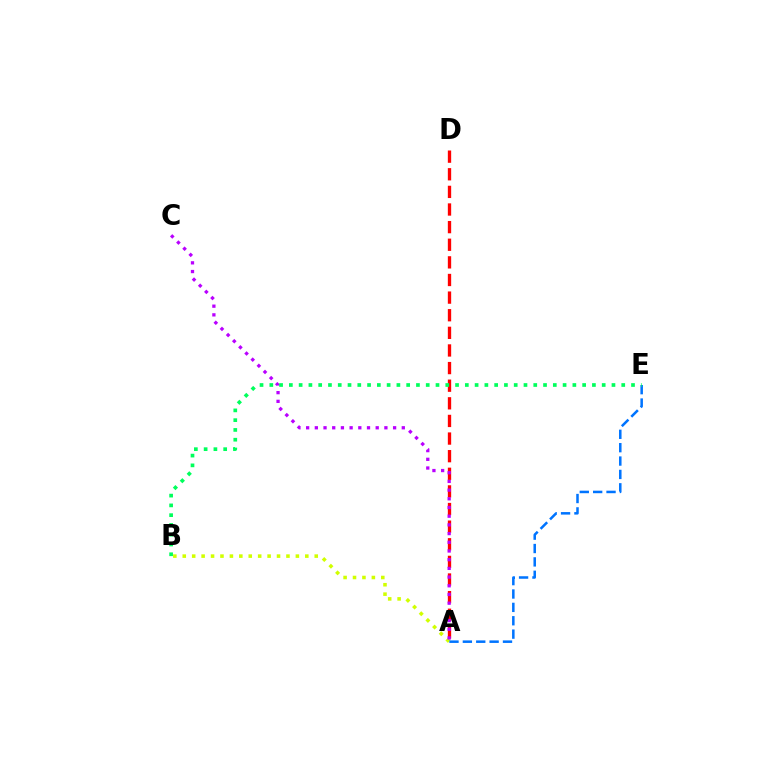{('A', 'B'): [{'color': '#d1ff00', 'line_style': 'dotted', 'thickness': 2.56}], ('A', 'D'): [{'color': '#ff0000', 'line_style': 'dashed', 'thickness': 2.39}], ('A', 'C'): [{'color': '#b900ff', 'line_style': 'dotted', 'thickness': 2.36}], ('A', 'E'): [{'color': '#0074ff', 'line_style': 'dashed', 'thickness': 1.82}], ('B', 'E'): [{'color': '#00ff5c', 'line_style': 'dotted', 'thickness': 2.66}]}